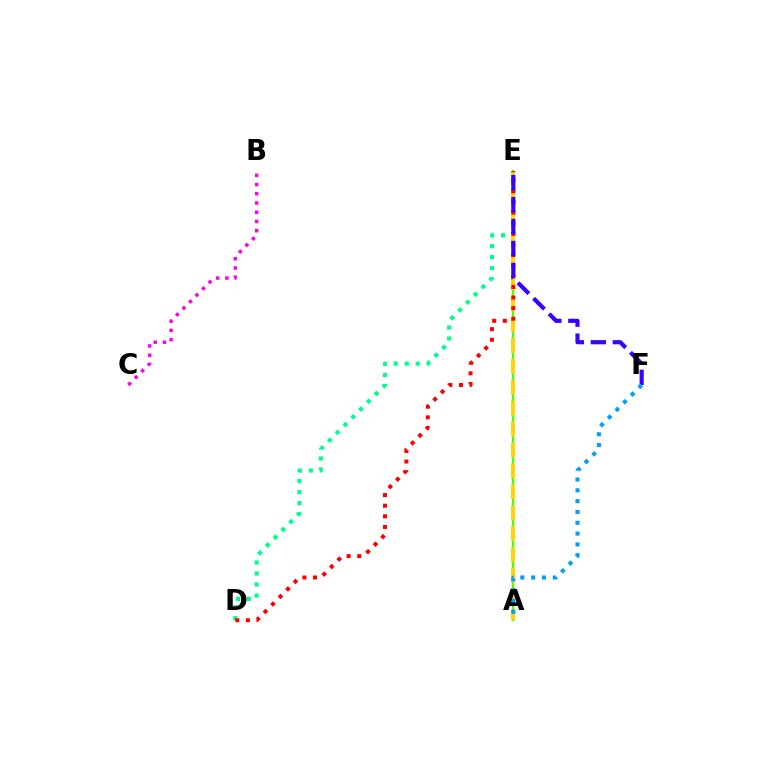{('A', 'E'): [{'color': '#4fff00', 'line_style': 'solid', 'thickness': 1.68}, {'color': '#ffd500', 'line_style': 'dashed', 'thickness': 2.84}], ('D', 'E'): [{'color': '#00ff86', 'line_style': 'dotted', 'thickness': 2.99}, {'color': '#ff0000', 'line_style': 'dotted', 'thickness': 2.88}], ('B', 'C'): [{'color': '#ff00ed', 'line_style': 'dotted', 'thickness': 2.51}], ('E', 'F'): [{'color': '#3700ff', 'line_style': 'dashed', 'thickness': 2.98}], ('A', 'F'): [{'color': '#009eff', 'line_style': 'dotted', 'thickness': 2.94}]}